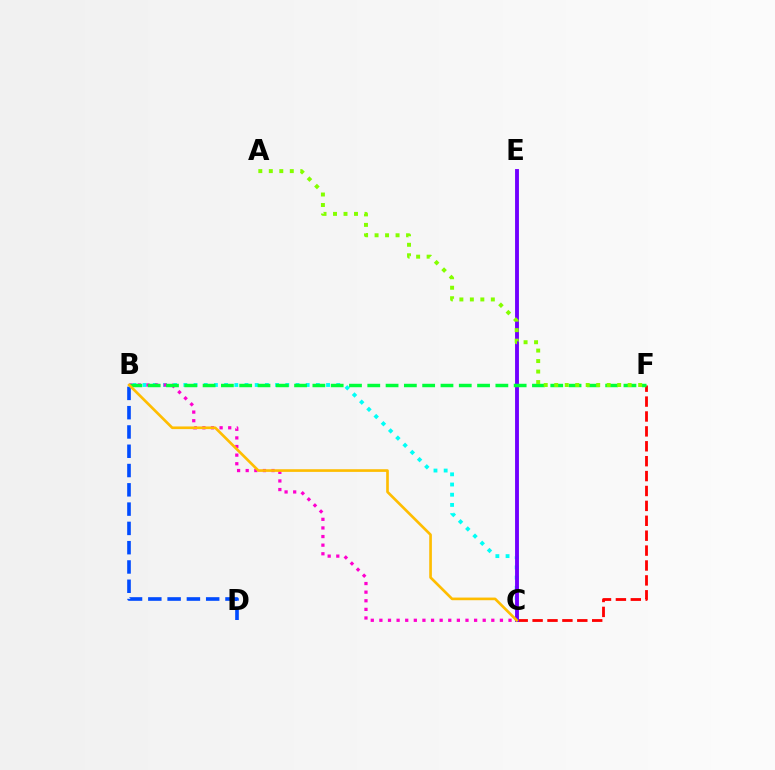{('B', 'D'): [{'color': '#004bff', 'line_style': 'dashed', 'thickness': 2.62}], ('C', 'F'): [{'color': '#ff0000', 'line_style': 'dashed', 'thickness': 2.02}], ('B', 'C'): [{'color': '#00fff6', 'line_style': 'dotted', 'thickness': 2.77}, {'color': '#ff00cf', 'line_style': 'dotted', 'thickness': 2.34}, {'color': '#ffbd00', 'line_style': 'solid', 'thickness': 1.91}], ('C', 'E'): [{'color': '#7200ff', 'line_style': 'solid', 'thickness': 2.79}], ('B', 'F'): [{'color': '#00ff39', 'line_style': 'dashed', 'thickness': 2.49}], ('A', 'F'): [{'color': '#84ff00', 'line_style': 'dotted', 'thickness': 2.85}]}